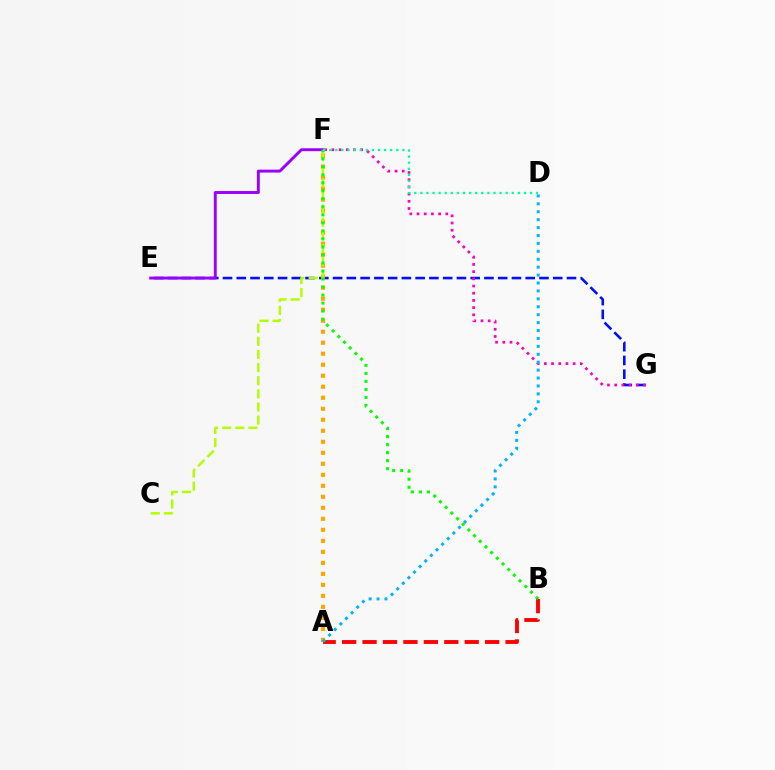{('E', 'G'): [{'color': '#0010ff', 'line_style': 'dashed', 'thickness': 1.87}], ('A', 'B'): [{'color': '#ff0000', 'line_style': 'dashed', 'thickness': 2.78}], ('A', 'F'): [{'color': '#ffa500', 'line_style': 'dotted', 'thickness': 2.99}], ('E', 'F'): [{'color': '#9b00ff', 'line_style': 'solid', 'thickness': 2.1}], ('C', 'F'): [{'color': '#b3ff00', 'line_style': 'dashed', 'thickness': 1.78}], ('B', 'F'): [{'color': '#08ff00', 'line_style': 'dotted', 'thickness': 2.18}], ('F', 'G'): [{'color': '#ff00bd', 'line_style': 'dotted', 'thickness': 1.96}], ('A', 'D'): [{'color': '#00b5ff', 'line_style': 'dotted', 'thickness': 2.15}], ('D', 'F'): [{'color': '#00ff9d', 'line_style': 'dotted', 'thickness': 1.66}]}